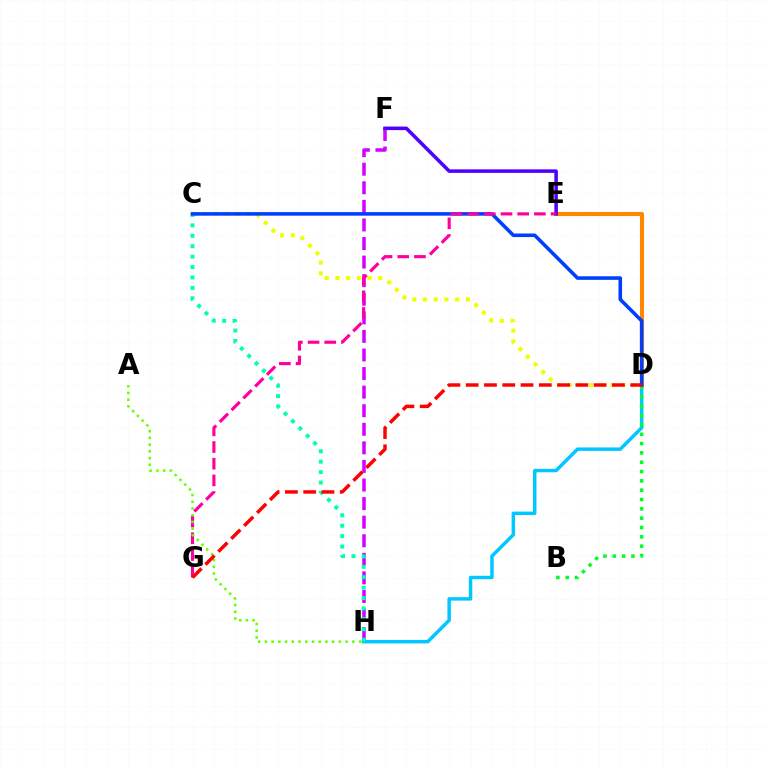{('D', 'H'): [{'color': '#00c7ff', 'line_style': 'solid', 'thickness': 2.5}], ('B', 'D'): [{'color': '#00ff27', 'line_style': 'dotted', 'thickness': 2.53}], ('D', 'E'): [{'color': '#ff8800', 'line_style': 'solid', 'thickness': 2.94}], ('F', 'H'): [{'color': '#d600ff', 'line_style': 'dashed', 'thickness': 2.52}], ('C', 'D'): [{'color': '#eeff00', 'line_style': 'dotted', 'thickness': 2.91}, {'color': '#003fff', 'line_style': 'solid', 'thickness': 2.57}], ('C', 'H'): [{'color': '#00ffaf', 'line_style': 'dotted', 'thickness': 2.83}], ('E', 'F'): [{'color': '#4f00ff', 'line_style': 'solid', 'thickness': 2.55}], ('E', 'G'): [{'color': '#ff00a0', 'line_style': 'dashed', 'thickness': 2.27}], ('A', 'H'): [{'color': '#66ff00', 'line_style': 'dotted', 'thickness': 1.83}], ('D', 'G'): [{'color': '#ff0000', 'line_style': 'dashed', 'thickness': 2.48}]}